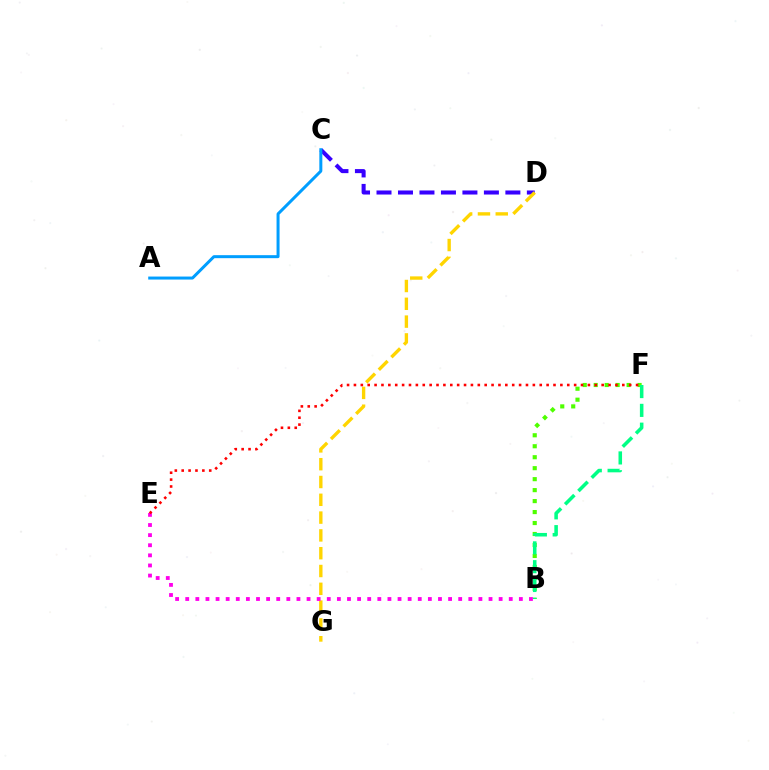{('B', 'F'): [{'color': '#4fff00', 'line_style': 'dotted', 'thickness': 2.98}, {'color': '#00ff86', 'line_style': 'dashed', 'thickness': 2.55}], ('C', 'D'): [{'color': '#3700ff', 'line_style': 'dashed', 'thickness': 2.92}], ('D', 'G'): [{'color': '#ffd500', 'line_style': 'dashed', 'thickness': 2.42}], ('B', 'E'): [{'color': '#ff00ed', 'line_style': 'dotted', 'thickness': 2.75}], ('A', 'C'): [{'color': '#009eff', 'line_style': 'solid', 'thickness': 2.16}], ('E', 'F'): [{'color': '#ff0000', 'line_style': 'dotted', 'thickness': 1.87}]}